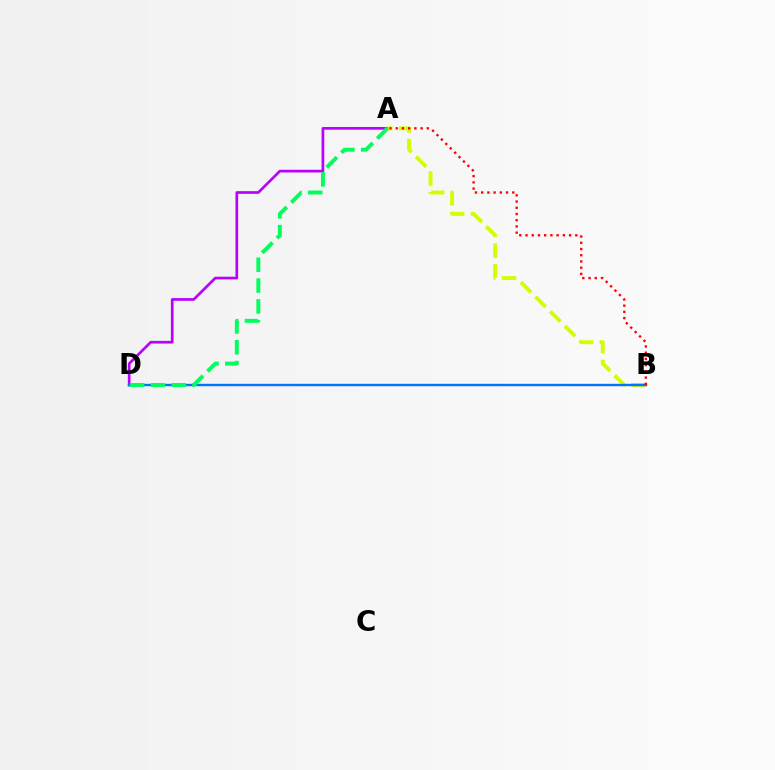{('A', 'D'): [{'color': '#b900ff', 'line_style': 'solid', 'thickness': 1.94}, {'color': '#00ff5c', 'line_style': 'dashed', 'thickness': 2.83}], ('A', 'B'): [{'color': '#d1ff00', 'line_style': 'dashed', 'thickness': 2.81}, {'color': '#ff0000', 'line_style': 'dotted', 'thickness': 1.69}], ('B', 'D'): [{'color': '#0074ff', 'line_style': 'solid', 'thickness': 1.72}]}